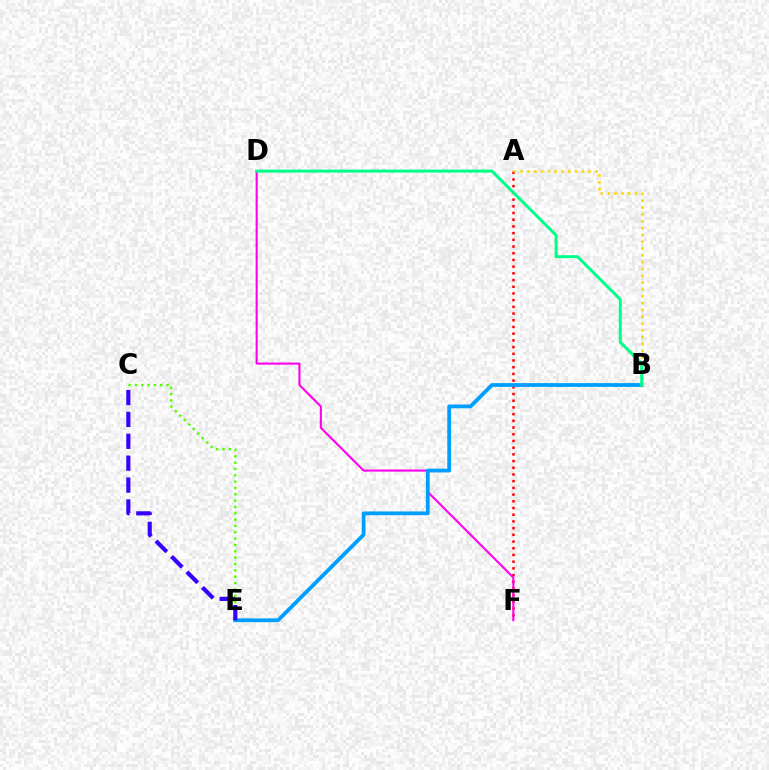{('C', 'E'): [{'color': '#4fff00', 'line_style': 'dotted', 'thickness': 1.72}, {'color': '#3700ff', 'line_style': 'dashed', 'thickness': 2.97}], ('A', 'F'): [{'color': '#ff0000', 'line_style': 'dotted', 'thickness': 1.82}], ('D', 'F'): [{'color': '#ff00ed', 'line_style': 'solid', 'thickness': 1.51}], ('B', 'E'): [{'color': '#009eff', 'line_style': 'solid', 'thickness': 2.72}], ('A', 'B'): [{'color': '#ffd500', 'line_style': 'dotted', 'thickness': 1.85}], ('B', 'D'): [{'color': '#00ff86', 'line_style': 'solid', 'thickness': 2.15}]}